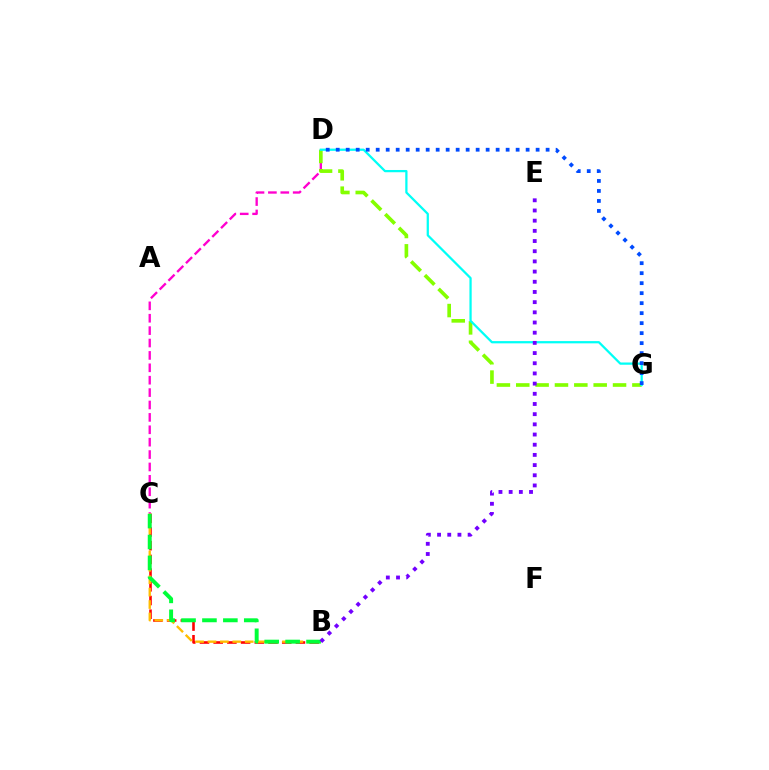{('B', 'C'): [{'color': '#ff0000', 'line_style': 'dashed', 'thickness': 1.86}, {'color': '#ffbd00', 'line_style': 'dashed', 'thickness': 1.69}, {'color': '#00ff39', 'line_style': 'dashed', 'thickness': 2.84}], ('C', 'D'): [{'color': '#ff00cf', 'line_style': 'dashed', 'thickness': 1.68}], ('D', 'G'): [{'color': '#84ff00', 'line_style': 'dashed', 'thickness': 2.63}, {'color': '#00fff6', 'line_style': 'solid', 'thickness': 1.62}, {'color': '#004bff', 'line_style': 'dotted', 'thickness': 2.72}], ('B', 'E'): [{'color': '#7200ff', 'line_style': 'dotted', 'thickness': 2.77}]}